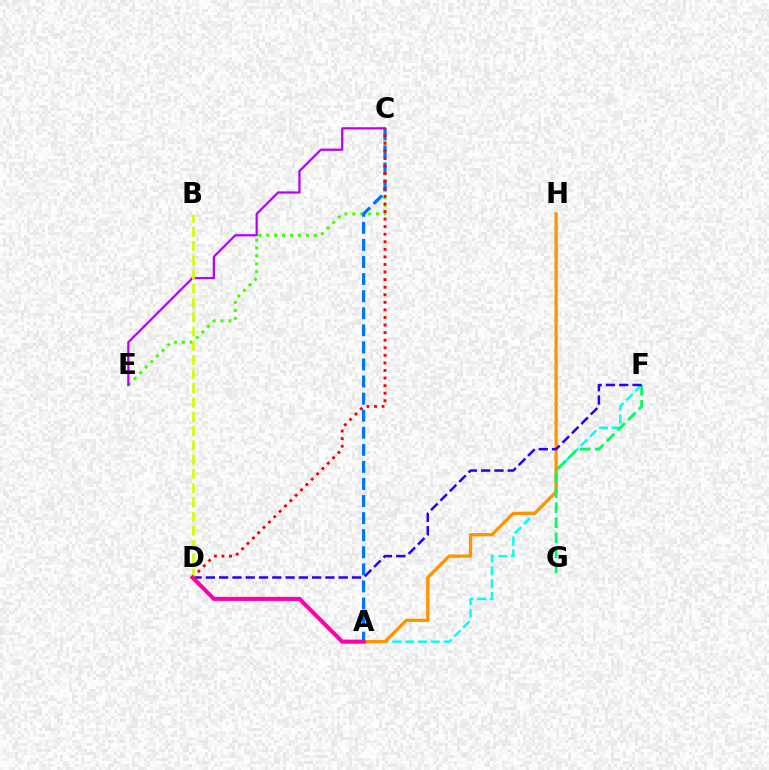{('C', 'E'): [{'color': '#3dff00', 'line_style': 'dotted', 'thickness': 2.15}, {'color': '#b900ff', 'line_style': 'solid', 'thickness': 1.61}], ('A', 'F'): [{'color': '#00fff6', 'line_style': 'dashed', 'thickness': 1.74}], ('A', 'H'): [{'color': '#ff9400', 'line_style': 'solid', 'thickness': 2.37}], ('F', 'G'): [{'color': '#00ff5c', 'line_style': 'dashed', 'thickness': 2.04}], ('A', 'C'): [{'color': '#0074ff', 'line_style': 'dashed', 'thickness': 2.32}], ('D', 'F'): [{'color': '#2500ff', 'line_style': 'dashed', 'thickness': 1.8}], ('C', 'D'): [{'color': '#ff0000', 'line_style': 'dotted', 'thickness': 2.06}], ('B', 'D'): [{'color': '#d1ff00', 'line_style': 'dashed', 'thickness': 1.93}], ('A', 'D'): [{'color': '#ff00ac', 'line_style': 'solid', 'thickness': 2.93}]}